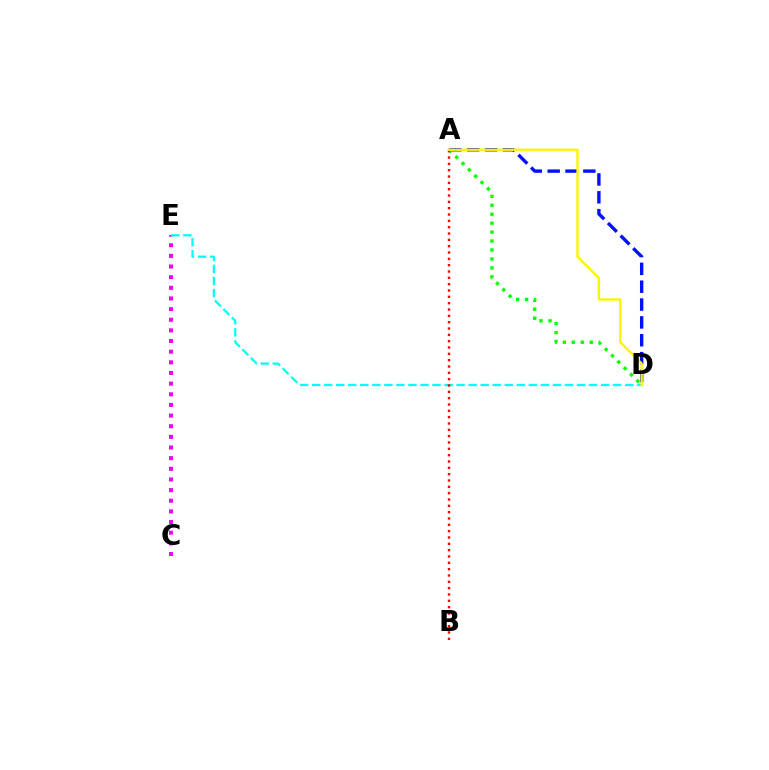{('A', 'D'): [{'color': '#0010ff', 'line_style': 'dashed', 'thickness': 2.43}, {'color': '#08ff00', 'line_style': 'dotted', 'thickness': 2.43}, {'color': '#fcf500', 'line_style': 'solid', 'thickness': 1.72}], ('C', 'E'): [{'color': '#ee00ff', 'line_style': 'dotted', 'thickness': 2.89}], ('D', 'E'): [{'color': '#00fff6', 'line_style': 'dashed', 'thickness': 1.64}], ('A', 'B'): [{'color': '#ff0000', 'line_style': 'dotted', 'thickness': 1.72}]}